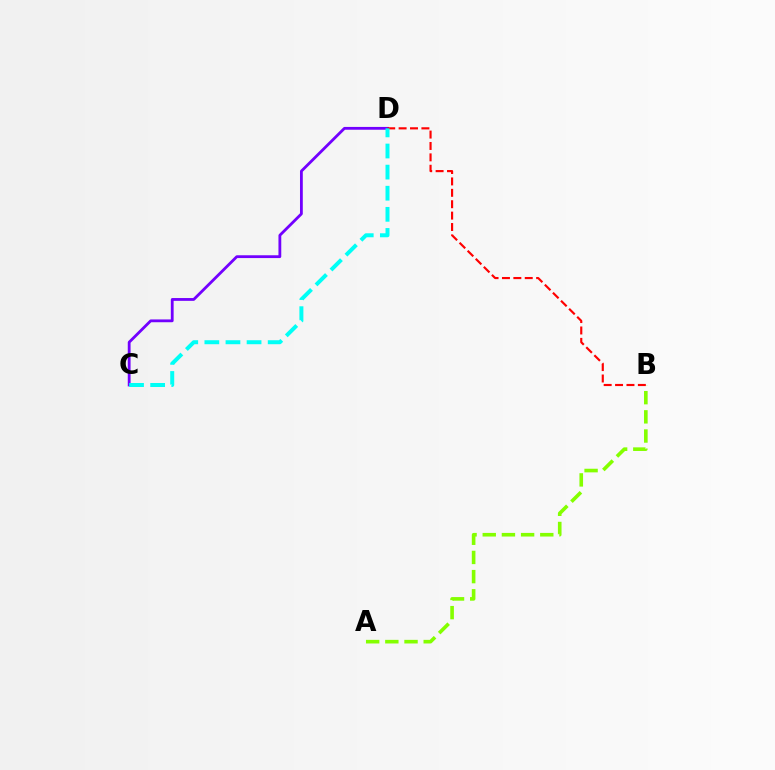{('C', 'D'): [{'color': '#7200ff', 'line_style': 'solid', 'thickness': 2.02}, {'color': '#00fff6', 'line_style': 'dashed', 'thickness': 2.87}], ('A', 'B'): [{'color': '#84ff00', 'line_style': 'dashed', 'thickness': 2.61}], ('B', 'D'): [{'color': '#ff0000', 'line_style': 'dashed', 'thickness': 1.55}]}